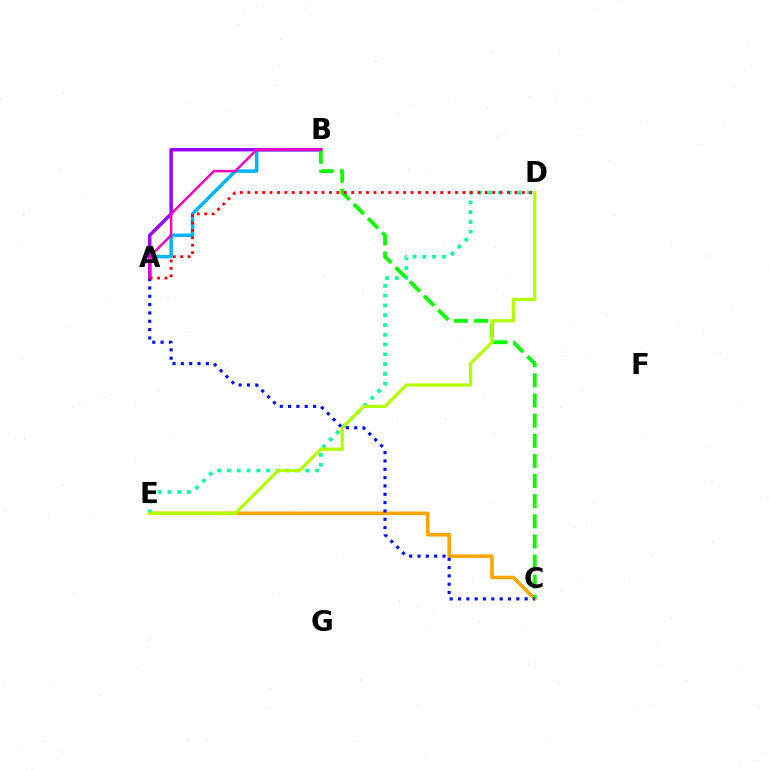{('C', 'E'): [{'color': '#ffa500', 'line_style': 'solid', 'thickness': 2.59}], ('A', 'B'): [{'color': '#00b5ff', 'line_style': 'solid', 'thickness': 2.5}, {'color': '#9b00ff', 'line_style': 'solid', 'thickness': 2.48}, {'color': '#ff00bd', 'line_style': 'solid', 'thickness': 1.75}], ('D', 'E'): [{'color': '#00ff9d', 'line_style': 'dotted', 'thickness': 2.66}, {'color': '#b3ff00', 'line_style': 'solid', 'thickness': 2.31}], ('B', 'C'): [{'color': '#08ff00', 'line_style': 'dashed', 'thickness': 2.73}], ('A', 'C'): [{'color': '#0010ff', 'line_style': 'dotted', 'thickness': 2.26}], ('A', 'D'): [{'color': '#ff0000', 'line_style': 'dotted', 'thickness': 2.02}]}